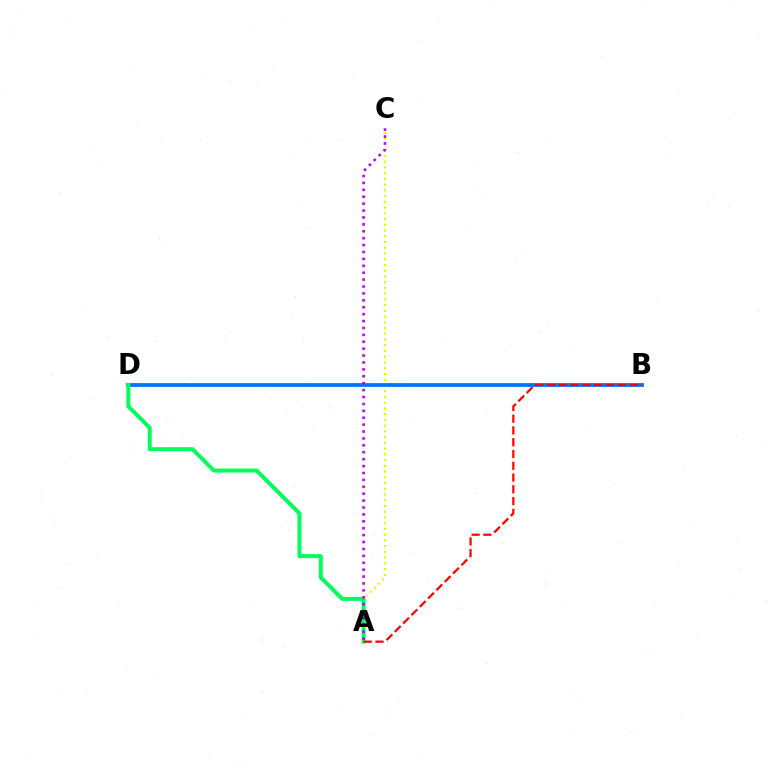{('A', 'C'): [{'color': '#d1ff00', 'line_style': 'dotted', 'thickness': 1.56}, {'color': '#b900ff', 'line_style': 'dotted', 'thickness': 1.88}], ('B', 'D'): [{'color': '#0074ff', 'line_style': 'solid', 'thickness': 2.71}], ('A', 'D'): [{'color': '#00ff5c', 'line_style': 'solid', 'thickness': 2.86}], ('A', 'B'): [{'color': '#ff0000', 'line_style': 'dashed', 'thickness': 1.6}]}